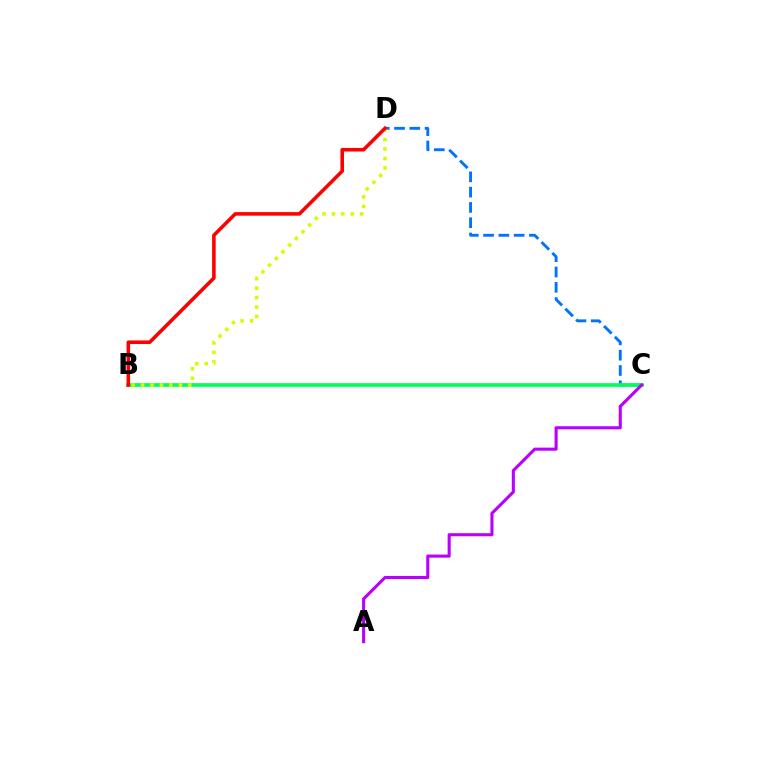{('C', 'D'): [{'color': '#0074ff', 'line_style': 'dashed', 'thickness': 2.08}], ('B', 'C'): [{'color': '#00ff5c', 'line_style': 'solid', 'thickness': 2.66}], ('B', 'D'): [{'color': '#d1ff00', 'line_style': 'dotted', 'thickness': 2.57}, {'color': '#ff0000', 'line_style': 'solid', 'thickness': 2.57}], ('A', 'C'): [{'color': '#b900ff', 'line_style': 'solid', 'thickness': 2.22}]}